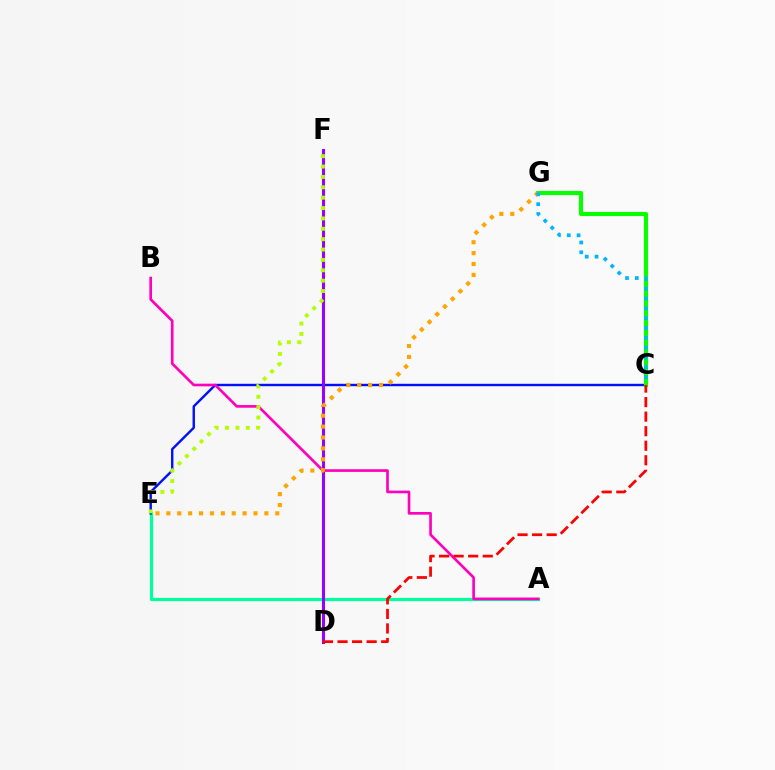{('A', 'E'): [{'color': '#00ff9d', 'line_style': 'solid', 'thickness': 2.31}], ('C', 'E'): [{'color': '#0010ff', 'line_style': 'solid', 'thickness': 1.73}], ('D', 'F'): [{'color': '#9b00ff', 'line_style': 'solid', 'thickness': 2.21}], ('C', 'G'): [{'color': '#08ff00', 'line_style': 'solid', 'thickness': 2.98}, {'color': '#00b5ff', 'line_style': 'dotted', 'thickness': 2.67}], ('A', 'B'): [{'color': '#ff00bd', 'line_style': 'solid', 'thickness': 1.92}], ('E', 'F'): [{'color': '#b3ff00', 'line_style': 'dotted', 'thickness': 2.82}], ('E', 'G'): [{'color': '#ffa500', 'line_style': 'dotted', 'thickness': 2.96}], ('C', 'D'): [{'color': '#ff0000', 'line_style': 'dashed', 'thickness': 1.98}]}